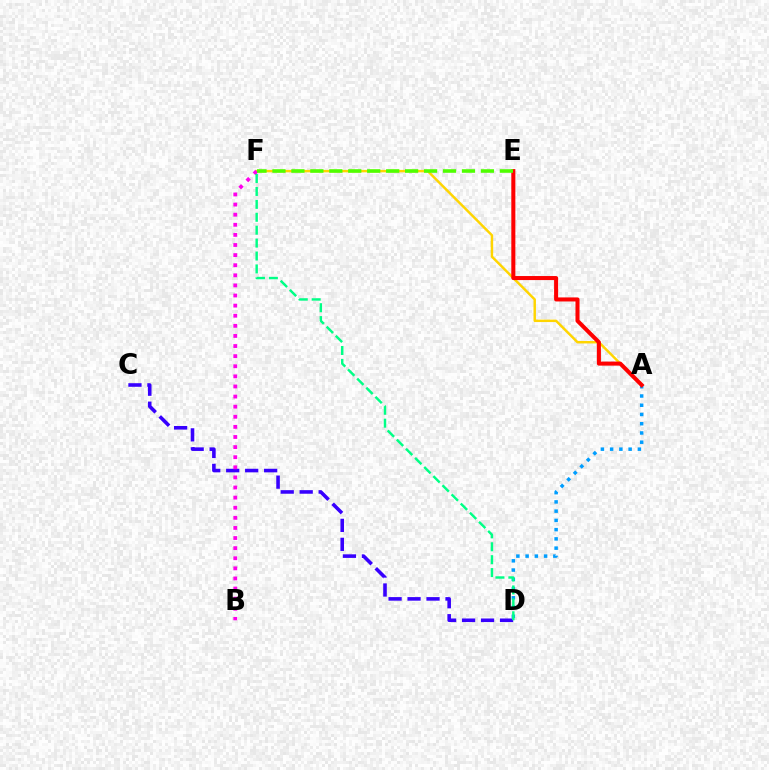{('A', 'F'): [{'color': '#ffd500', 'line_style': 'solid', 'thickness': 1.77}], ('C', 'D'): [{'color': '#3700ff', 'line_style': 'dashed', 'thickness': 2.58}], ('B', 'F'): [{'color': '#ff00ed', 'line_style': 'dotted', 'thickness': 2.75}], ('A', 'D'): [{'color': '#009eff', 'line_style': 'dotted', 'thickness': 2.51}], ('D', 'F'): [{'color': '#00ff86', 'line_style': 'dashed', 'thickness': 1.75}], ('A', 'E'): [{'color': '#ff0000', 'line_style': 'solid', 'thickness': 2.91}], ('E', 'F'): [{'color': '#4fff00', 'line_style': 'dashed', 'thickness': 2.57}]}